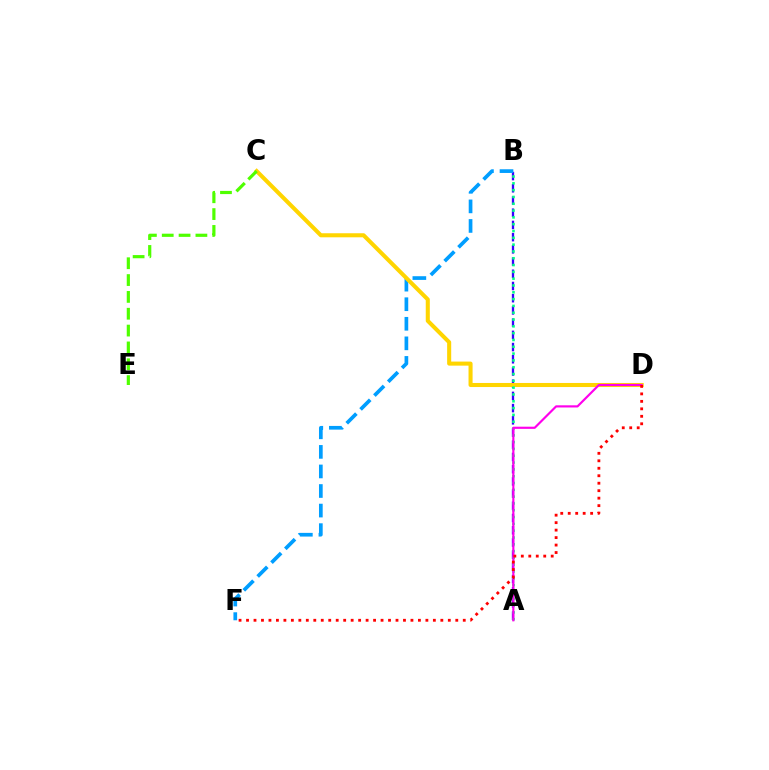{('A', 'B'): [{'color': '#3700ff', 'line_style': 'dashed', 'thickness': 1.66}, {'color': '#00ff86', 'line_style': 'dotted', 'thickness': 1.85}], ('B', 'F'): [{'color': '#009eff', 'line_style': 'dashed', 'thickness': 2.66}], ('C', 'D'): [{'color': '#ffd500', 'line_style': 'solid', 'thickness': 2.92}], ('C', 'E'): [{'color': '#4fff00', 'line_style': 'dashed', 'thickness': 2.29}], ('A', 'D'): [{'color': '#ff00ed', 'line_style': 'solid', 'thickness': 1.56}], ('D', 'F'): [{'color': '#ff0000', 'line_style': 'dotted', 'thickness': 2.03}]}